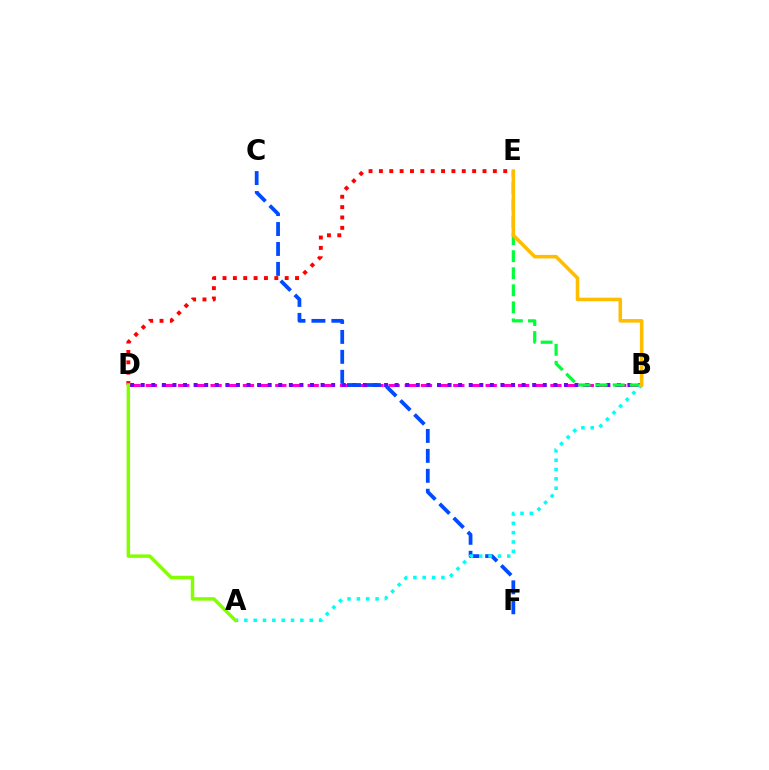{('B', 'D'): [{'color': '#ff00cf', 'line_style': 'dashed', 'thickness': 2.2}, {'color': '#7200ff', 'line_style': 'dotted', 'thickness': 2.87}], ('B', 'E'): [{'color': '#00ff39', 'line_style': 'dashed', 'thickness': 2.32}, {'color': '#ffbd00', 'line_style': 'solid', 'thickness': 2.56}], ('C', 'F'): [{'color': '#004bff', 'line_style': 'dashed', 'thickness': 2.71}], ('D', 'E'): [{'color': '#ff0000', 'line_style': 'dotted', 'thickness': 2.81}], ('A', 'B'): [{'color': '#00fff6', 'line_style': 'dotted', 'thickness': 2.54}], ('A', 'D'): [{'color': '#84ff00', 'line_style': 'solid', 'thickness': 2.5}]}